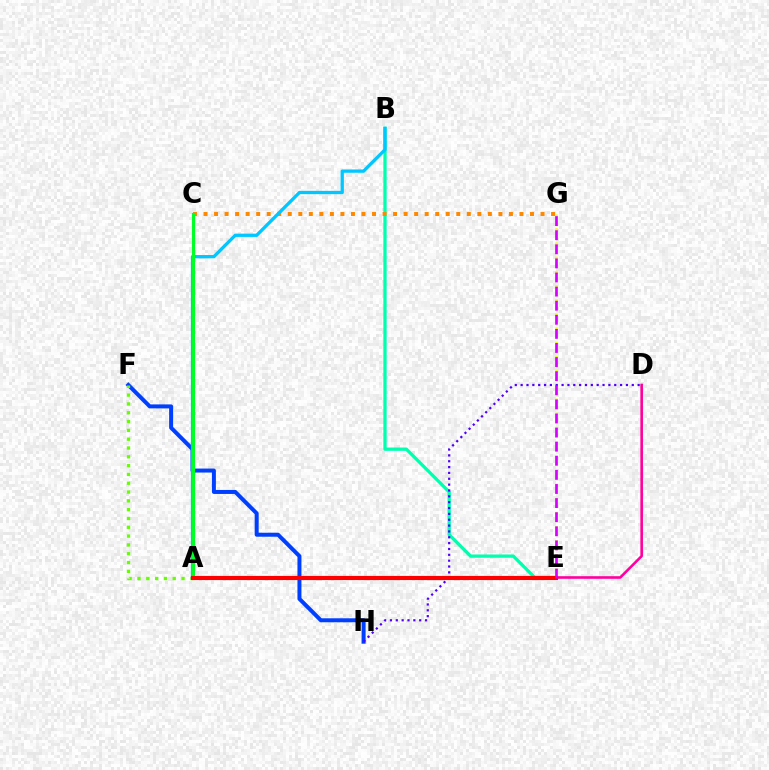{('B', 'E'): [{'color': '#00ffaf', 'line_style': 'solid', 'thickness': 2.36}], ('F', 'H'): [{'color': '#003fff', 'line_style': 'solid', 'thickness': 2.87}], ('A', 'F'): [{'color': '#66ff00', 'line_style': 'dotted', 'thickness': 2.39}], ('E', 'G'): [{'color': '#eeff00', 'line_style': 'dotted', 'thickness': 1.93}, {'color': '#d600ff', 'line_style': 'dashed', 'thickness': 1.92}], ('D', 'E'): [{'color': '#ff00a0', 'line_style': 'solid', 'thickness': 1.89}], ('C', 'G'): [{'color': '#ff8800', 'line_style': 'dotted', 'thickness': 2.86}], ('A', 'B'): [{'color': '#00c7ff', 'line_style': 'solid', 'thickness': 2.37}], ('D', 'H'): [{'color': '#4f00ff', 'line_style': 'dotted', 'thickness': 1.59}], ('A', 'C'): [{'color': '#00ff27', 'line_style': 'solid', 'thickness': 2.26}], ('A', 'E'): [{'color': '#ff0000', 'line_style': 'solid', 'thickness': 2.98}]}